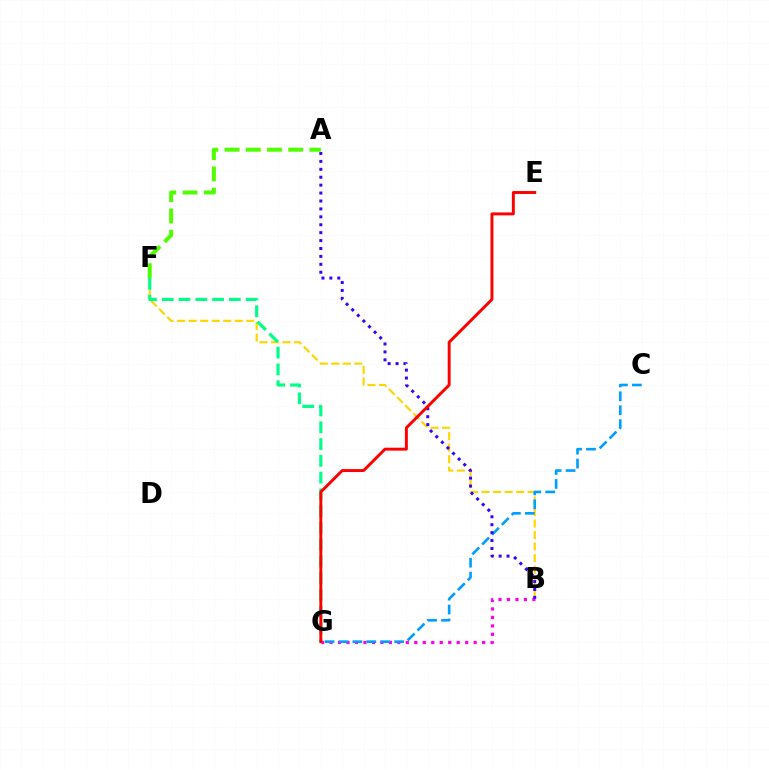{('B', 'F'): [{'color': '#ffd500', 'line_style': 'dashed', 'thickness': 1.57}], ('F', 'G'): [{'color': '#00ff86', 'line_style': 'dashed', 'thickness': 2.28}], ('A', 'F'): [{'color': '#4fff00', 'line_style': 'dashed', 'thickness': 2.88}], ('B', 'G'): [{'color': '#ff00ed', 'line_style': 'dotted', 'thickness': 2.3}], ('C', 'G'): [{'color': '#009eff', 'line_style': 'dashed', 'thickness': 1.89}], ('A', 'B'): [{'color': '#3700ff', 'line_style': 'dotted', 'thickness': 2.15}], ('E', 'G'): [{'color': '#ff0000', 'line_style': 'solid', 'thickness': 2.12}]}